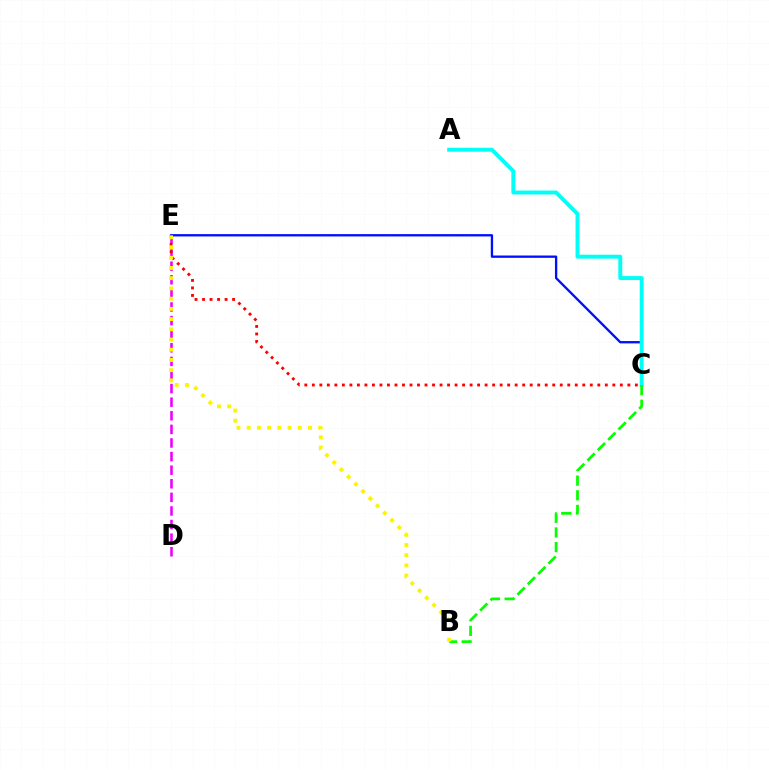{('C', 'E'): [{'color': '#0010ff', 'line_style': 'solid', 'thickness': 1.68}, {'color': '#ff0000', 'line_style': 'dotted', 'thickness': 2.04}], ('D', 'E'): [{'color': '#ee00ff', 'line_style': 'dashed', 'thickness': 1.85}], ('A', 'C'): [{'color': '#00fff6', 'line_style': 'solid', 'thickness': 2.83}], ('B', 'C'): [{'color': '#08ff00', 'line_style': 'dashed', 'thickness': 1.99}], ('B', 'E'): [{'color': '#fcf500', 'line_style': 'dotted', 'thickness': 2.78}]}